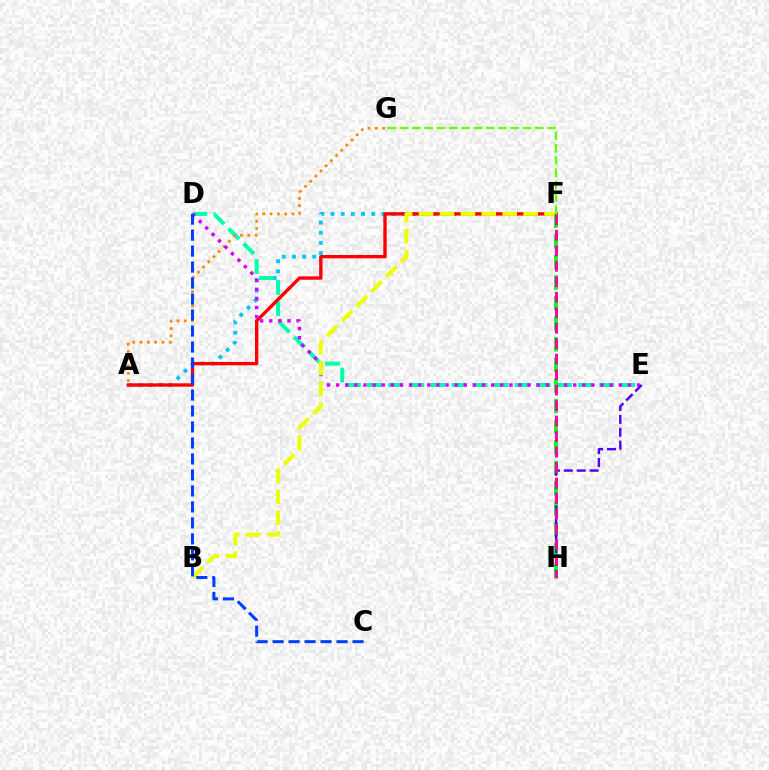{('A', 'F'): [{'color': '#00c7ff', 'line_style': 'dotted', 'thickness': 2.76}, {'color': '#ff0000', 'line_style': 'solid', 'thickness': 2.42}], ('D', 'E'): [{'color': '#00ffaf', 'line_style': 'dashed', 'thickness': 2.87}, {'color': '#d600ff', 'line_style': 'dotted', 'thickness': 2.48}], ('A', 'G'): [{'color': '#ff8800', 'line_style': 'dotted', 'thickness': 1.98}], ('B', 'F'): [{'color': '#eeff00', 'line_style': 'dashed', 'thickness': 2.84}], ('F', 'G'): [{'color': '#66ff00', 'line_style': 'dashed', 'thickness': 1.67}], ('F', 'H'): [{'color': '#00ff27', 'line_style': 'dashed', 'thickness': 2.8}, {'color': '#ff00a0', 'line_style': 'dashed', 'thickness': 2.1}], ('E', 'H'): [{'color': '#4f00ff', 'line_style': 'dashed', 'thickness': 1.75}], ('C', 'D'): [{'color': '#003fff', 'line_style': 'dashed', 'thickness': 2.17}]}